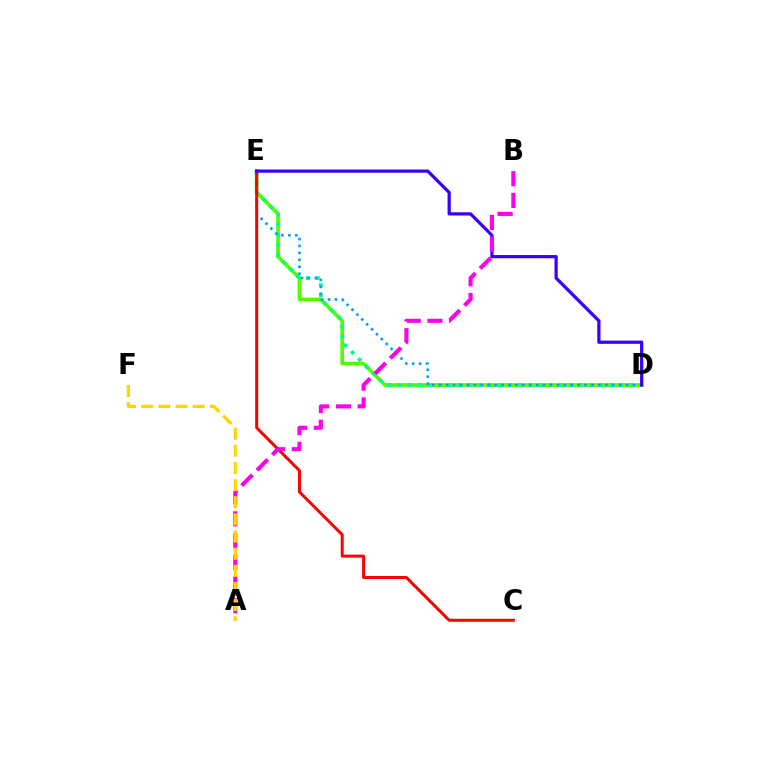{('D', 'E'): [{'color': '#4fff00', 'line_style': 'solid', 'thickness': 2.63}, {'color': '#00ff86', 'line_style': 'dotted', 'thickness': 2.74}, {'color': '#009eff', 'line_style': 'dotted', 'thickness': 1.88}, {'color': '#3700ff', 'line_style': 'solid', 'thickness': 2.32}], ('C', 'E'): [{'color': '#ff0000', 'line_style': 'solid', 'thickness': 2.16}], ('A', 'B'): [{'color': '#ff00ed', 'line_style': 'dashed', 'thickness': 2.95}], ('A', 'F'): [{'color': '#ffd500', 'line_style': 'dashed', 'thickness': 2.33}]}